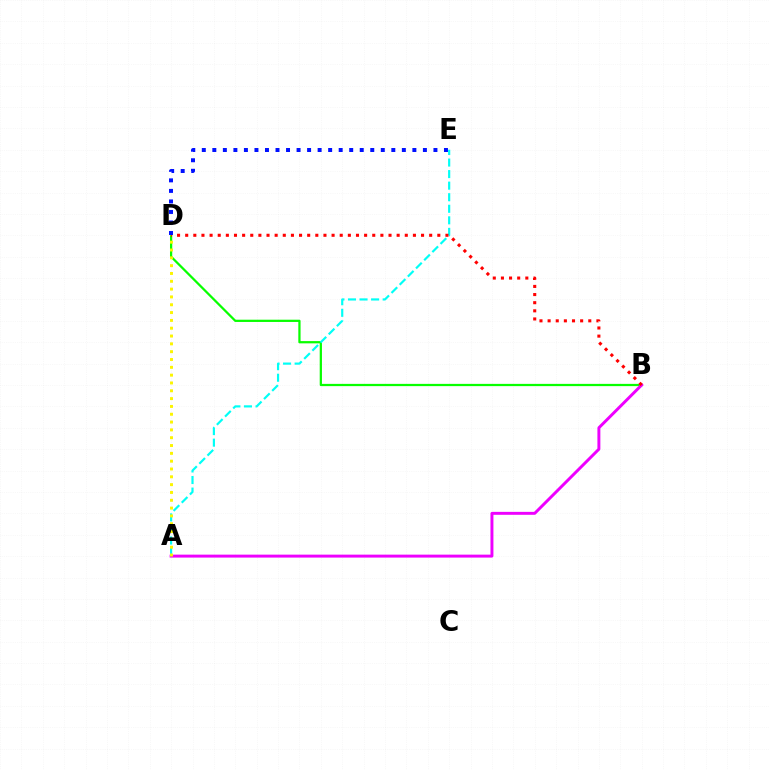{('B', 'D'): [{'color': '#08ff00', 'line_style': 'solid', 'thickness': 1.62}, {'color': '#ff0000', 'line_style': 'dotted', 'thickness': 2.21}], ('A', 'B'): [{'color': '#ee00ff', 'line_style': 'solid', 'thickness': 2.12}], ('A', 'E'): [{'color': '#00fff6', 'line_style': 'dashed', 'thickness': 1.57}], ('A', 'D'): [{'color': '#fcf500', 'line_style': 'dotted', 'thickness': 2.12}], ('D', 'E'): [{'color': '#0010ff', 'line_style': 'dotted', 'thickness': 2.86}]}